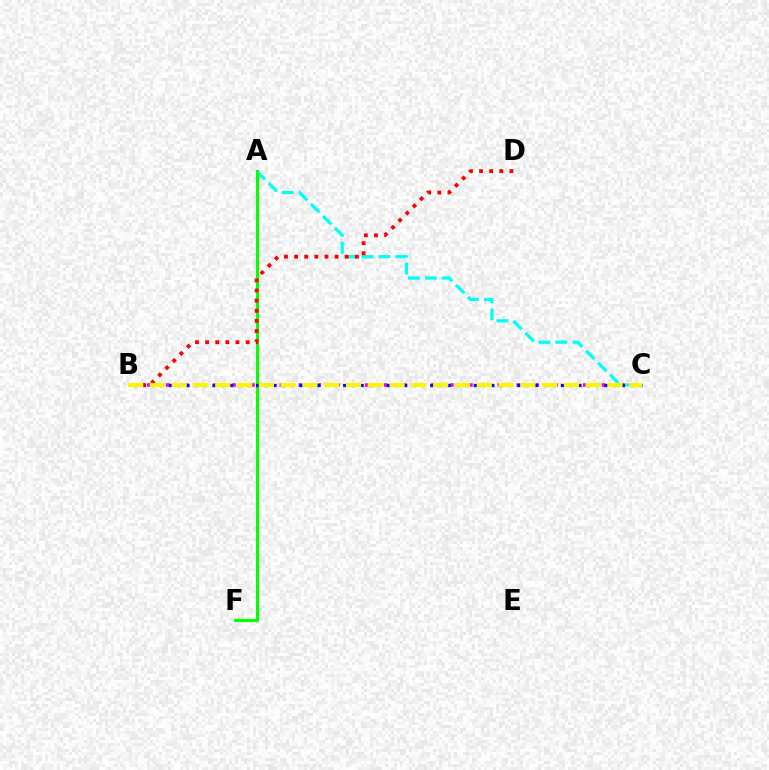{('A', 'C'): [{'color': '#00fff6', 'line_style': 'dashed', 'thickness': 2.31}], ('B', 'C'): [{'color': '#ee00ff', 'line_style': 'dotted', 'thickness': 2.57}, {'color': '#0010ff', 'line_style': 'dotted', 'thickness': 2.37}, {'color': '#fcf500', 'line_style': 'dashed', 'thickness': 2.96}], ('A', 'F'): [{'color': '#08ff00', 'line_style': 'solid', 'thickness': 2.27}], ('B', 'D'): [{'color': '#ff0000', 'line_style': 'dotted', 'thickness': 2.75}]}